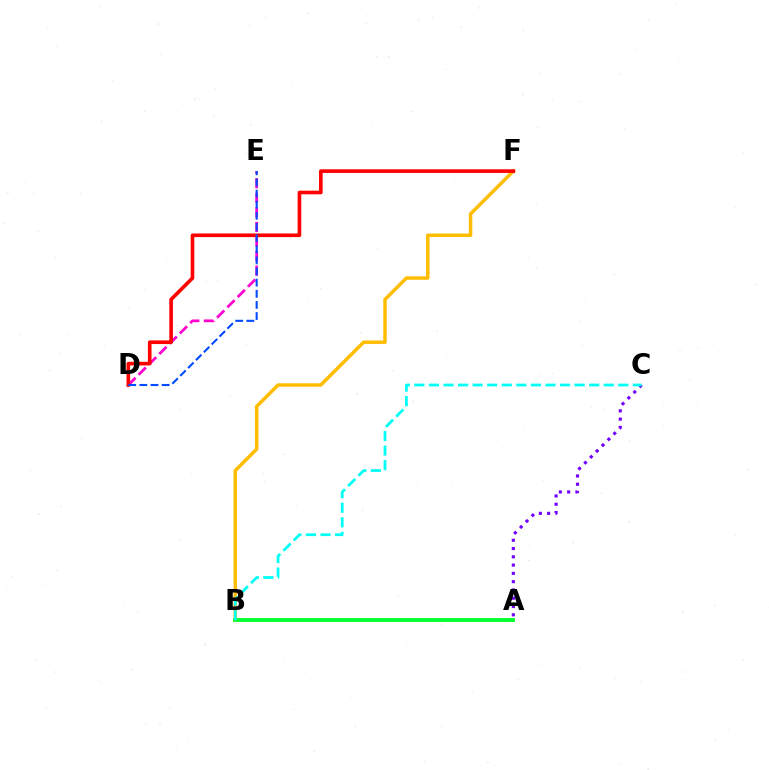{('A', 'B'): [{'color': '#84ff00', 'line_style': 'solid', 'thickness': 2.78}, {'color': '#00ff39', 'line_style': 'solid', 'thickness': 2.61}], ('B', 'F'): [{'color': '#ffbd00', 'line_style': 'solid', 'thickness': 2.5}], ('A', 'C'): [{'color': '#7200ff', 'line_style': 'dotted', 'thickness': 2.25}], ('D', 'E'): [{'color': '#ff00cf', 'line_style': 'dashed', 'thickness': 1.98}, {'color': '#004bff', 'line_style': 'dashed', 'thickness': 1.51}], ('D', 'F'): [{'color': '#ff0000', 'line_style': 'solid', 'thickness': 2.62}], ('B', 'C'): [{'color': '#00fff6', 'line_style': 'dashed', 'thickness': 1.98}]}